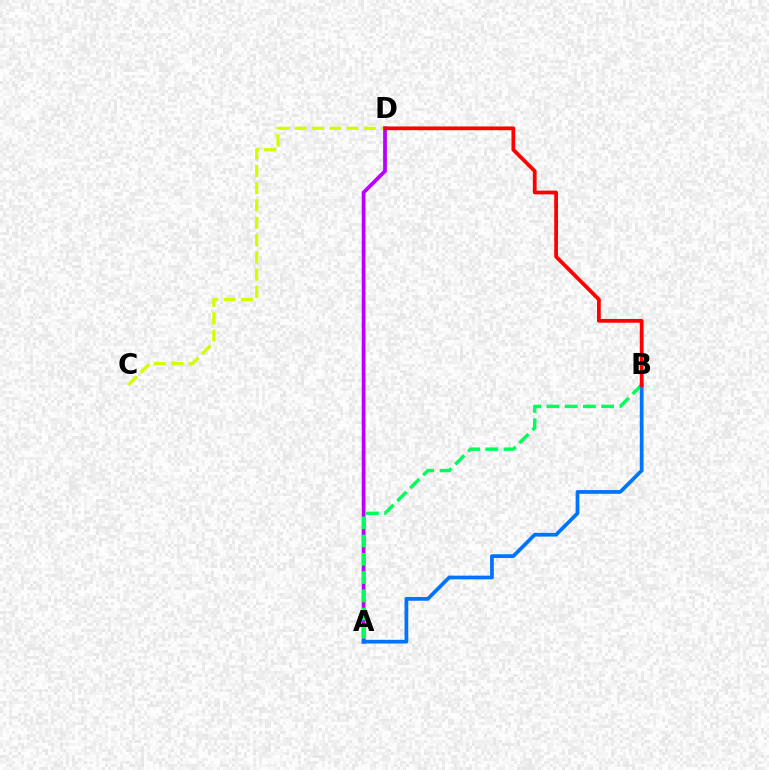{('A', 'D'): [{'color': '#b900ff', 'line_style': 'solid', 'thickness': 2.7}], ('C', 'D'): [{'color': '#d1ff00', 'line_style': 'dashed', 'thickness': 2.35}], ('A', 'B'): [{'color': '#00ff5c', 'line_style': 'dashed', 'thickness': 2.48}, {'color': '#0074ff', 'line_style': 'solid', 'thickness': 2.69}], ('B', 'D'): [{'color': '#ff0000', 'line_style': 'solid', 'thickness': 2.71}]}